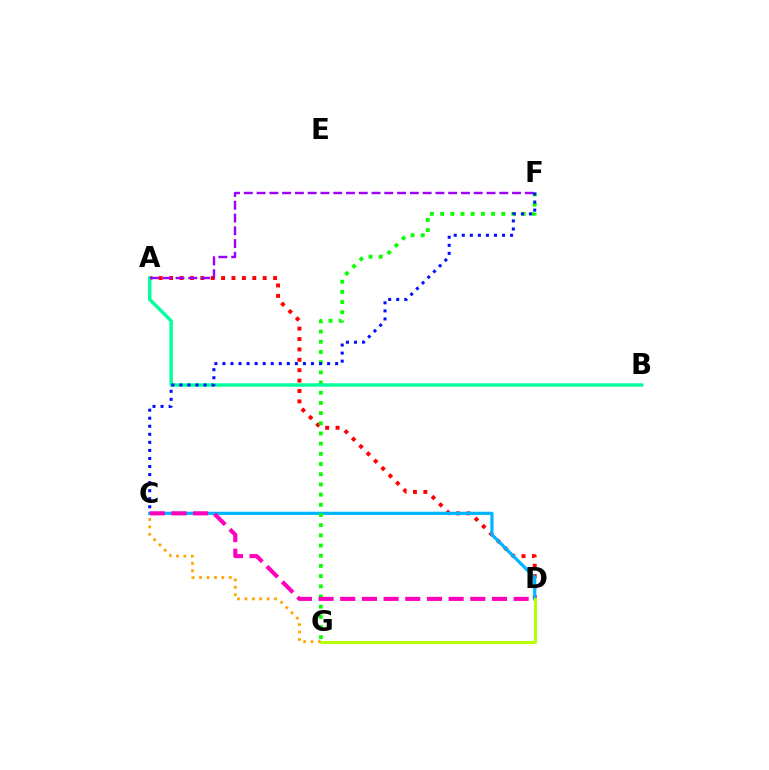{('A', 'D'): [{'color': '#ff0000', 'line_style': 'dotted', 'thickness': 2.82}], ('C', 'D'): [{'color': '#00b5ff', 'line_style': 'solid', 'thickness': 2.31}, {'color': '#ff00bd', 'line_style': 'dashed', 'thickness': 2.94}], ('F', 'G'): [{'color': '#08ff00', 'line_style': 'dotted', 'thickness': 2.77}], ('C', 'G'): [{'color': '#ffa500', 'line_style': 'dotted', 'thickness': 2.01}], ('A', 'B'): [{'color': '#00ff9d', 'line_style': 'solid', 'thickness': 2.46}], ('A', 'F'): [{'color': '#9b00ff', 'line_style': 'dashed', 'thickness': 1.74}], ('C', 'F'): [{'color': '#0010ff', 'line_style': 'dotted', 'thickness': 2.19}], ('D', 'G'): [{'color': '#b3ff00', 'line_style': 'solid', 'thickness': 2.11}]}